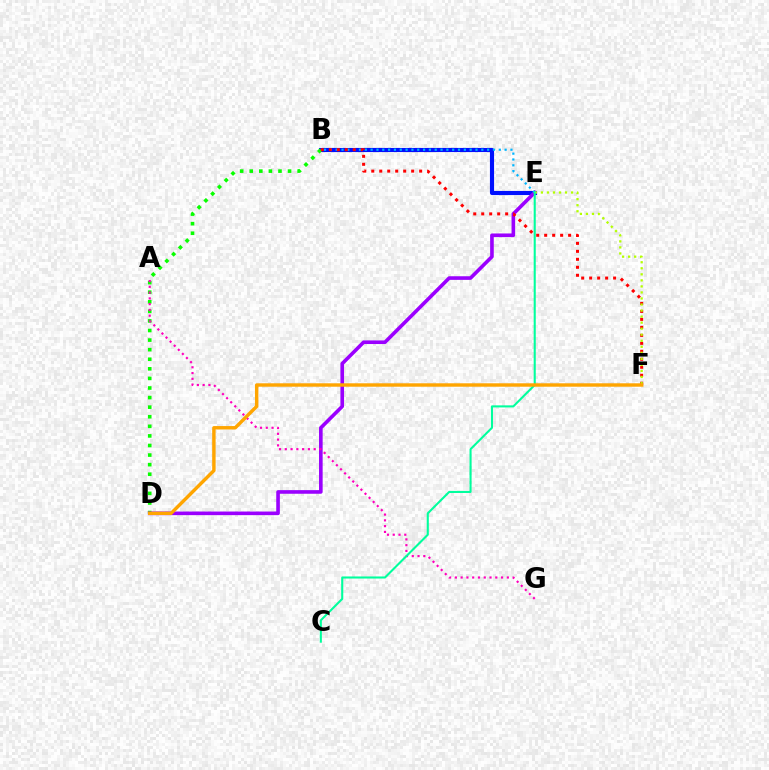{('B', 'E'): [{'color': '#0010ff', 'line_style': 'solid', 'thickness': 2.97}, {'color': '#00b5ff', 'line_style': 'dotted', 'thickness': 1.58}], ('B', 'D'): [{'color': '#08ff00', 'line_style': 'dotted', 'thickness': 2.6}], ('D', 'E'): [{'color': '#9b00ff', 'line_style': 'solid', 'thickness': 2.61}], ('B', 'F'): [{'color': '#ff0000', 'line_style': 'dotted', 'thickness': 2.17}], ('A', 'G'): [{'color': '#ff00bd', 'line_style': 'dotted', 'thickness': 1.57}], ('E', 'F'): [{'color': '#b3ff00', 'line_style': 'dotted', 'thickness': 1.64}], ('C', 'E'): [{'color': '#00ff9d', 'line_style': 'solid', 'thickness': 1.5}], ('D', 'F'): [{'color': '#ffa500', 'line_style': 'solid', 'thickness': 2.46}]}